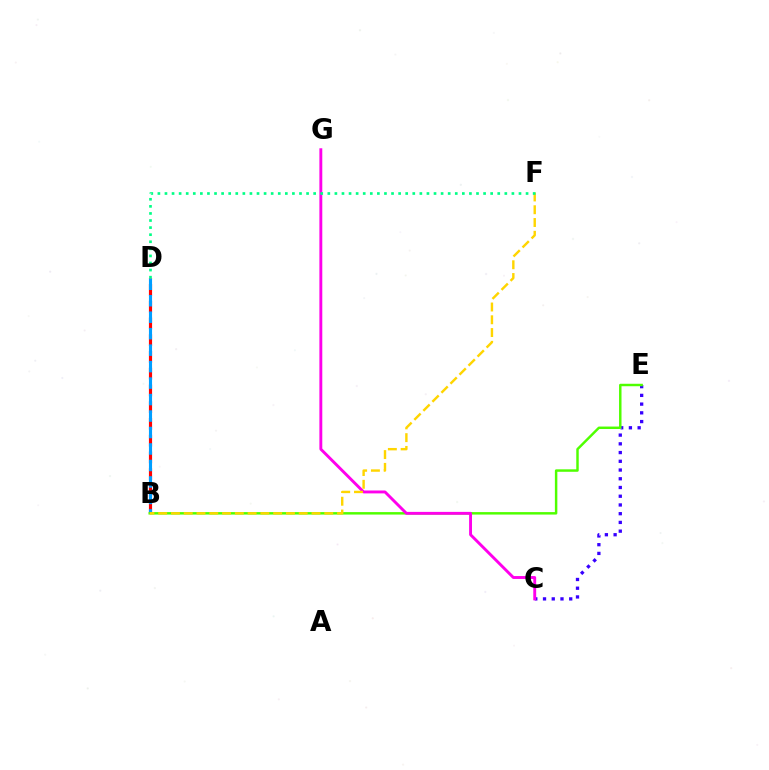{('B', 'D'): [{'color': '#ff0000', 'line_style': 'dashed', 'thickness': 2.28}, {'color': '#009eff', 'line_style': 'dashed', 'thickness': 2.24}], ('C', 'E'): [{'color': '#3700ff', 'line_style': 'dotted', 'thickness': 2.37}], ('B', 'E'): [{'color': '#4fff00', 'line_style': 'solid', 'thickness': 1.77}], ('C', 'G'): [{'color': '#ff00ed', 'line_style': 'solid', 'thickness': 2.09}], ('B', 'F'): [{'color': '#ffd500', 'line_style': 'dashed', 'thickness': 1.74}], ('D', 'F'): [{'color': '#00ff86', 'line_style': 'dotted', 'thickness': 1.92}]}